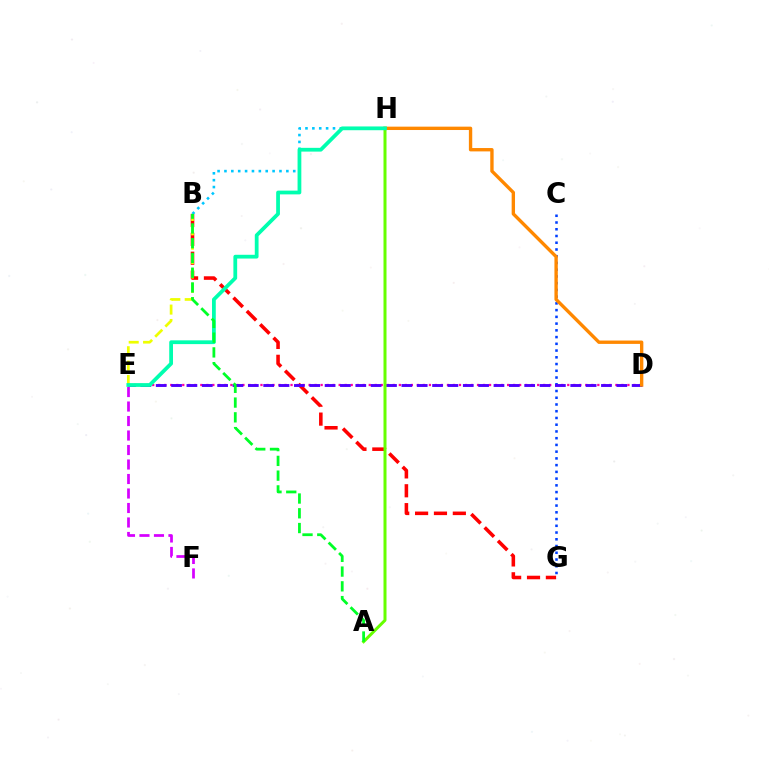{('E', 'F'): [{'color': '#d600ff', 'line_style': 'dashed', 'thickness': 1.97}], ('B', 'G'): [{'color': '#ff0000', 'line_style': 'dashed', 'thickness': 2.56}], ('D', 'E'): [{'color': '#ff00a0', 'line_style': 'dotted', 'thickness': 1.63}, {'color': '#4f00ff', 'line_style': 'dashed', 'thickness': 2.09}], ('C', 'G'): [{'color': '#003fff', 'line_style': 'dotted', 'thickness': 1.83}], ('A', 'H'): [{'color': '#66ff00', 'line_style': 'solid', 'thickness': 2.16}], ('B', 'E'): [{'color': '#eeff00', 'line_style': 'dashed', 'thickness': 1.95}], ('B', 'H'): [{'color': '#00c7ff', 'line_style': 'dotted', 'thickness': 1.87}], ('D', 'H'): [{'color': '#ff8800', 'line_style': 'solid', 'thickness': 2.42}], ('E', 'H'): [{'color': '#00ffaf', 'line_style': 'solid', 'thickness': 2.71}], ('A', 'B'): [{'color': '#00ff27', 'line_style': 'dashed', 'thickness': 2.0}]}